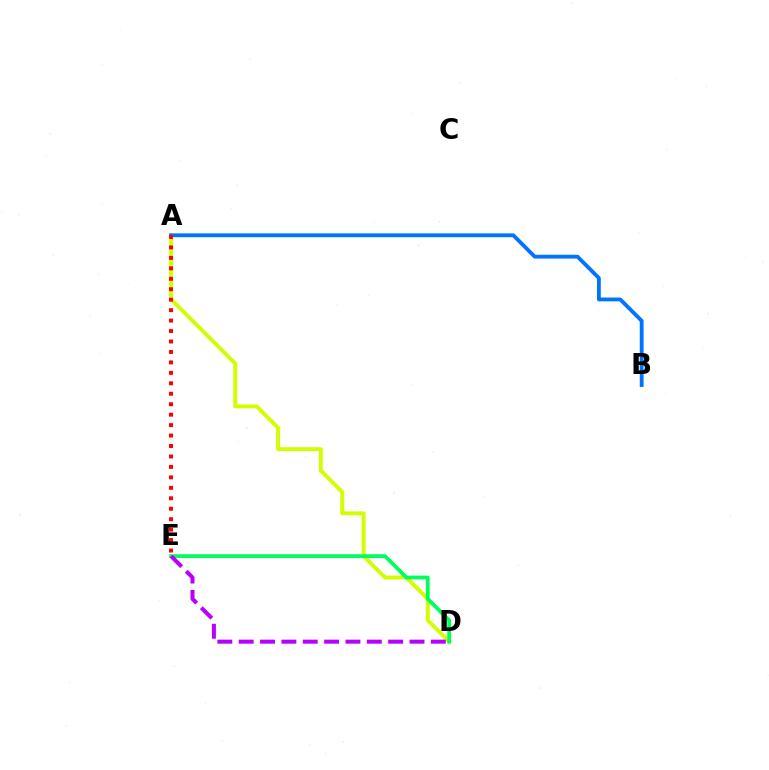{('A', 'D'): [{'color': '#d1ff00', 'line_style': 'solid', 'thickness': 2.83}], ('D', 'E'): [{'color': '#00ff5c', 'line_style': 'solid', 'thickness': 2.72}, {'color': '#b900ff', 'line_style': 'dashed', 'thickness': 2.9}], ('A', 'B'): [{'color': '#0074ff', 'line_style': 'solid', 'thickness': 2.75}], ('A', 'E'): [{'color': '#ff0000', 'line_style': 'dotted', 'thickness': 2.84}]}